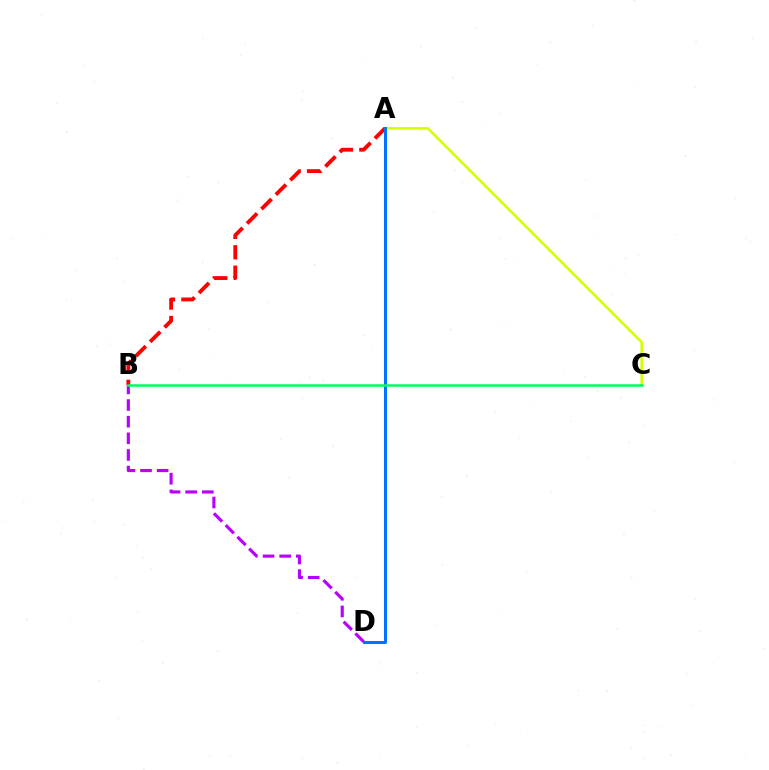{('B', 'D'): [{'color': '#b900ff', 'line_style': 'dashed', 'thickness': 2.26}], ('A', 'C'): [{'color': '#d1ff00', 'line_style': 'solid', 'thickness': 1.83}], ('A', 'B'): [{'color': '#ff0000', 'line_style': 'dashed', 'thickness': 2.77}], ('A', 'D'): [{'color': '#0074ff', 'line_style': 'solid', 'thickness': 2.18}], ('B', 'C'): [{'color': '#00ff5c', 'line_style': 'solid', 'thickness': 1.82}]}